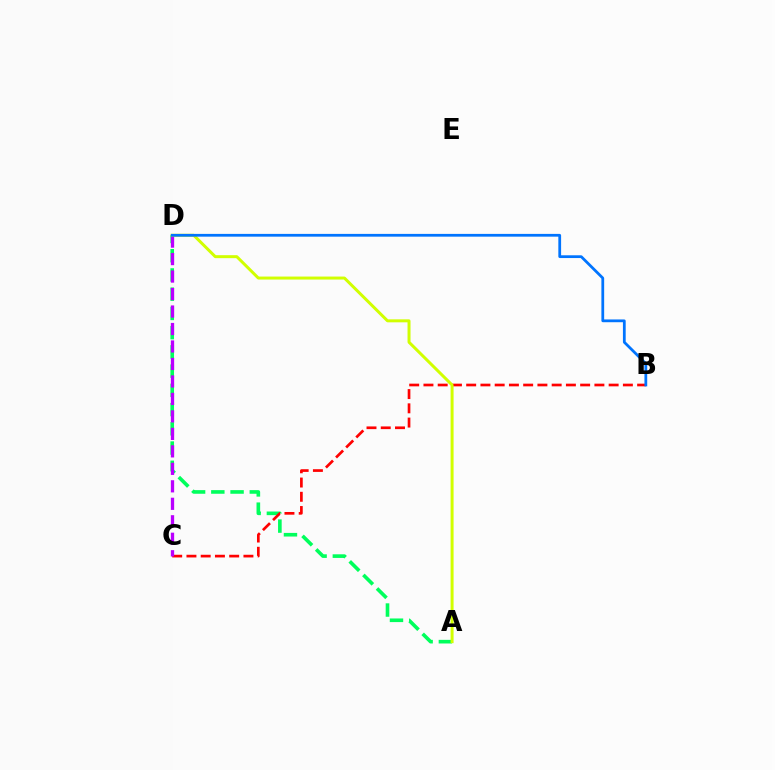{('A', 'D'): [{'color': '#00ff5c', 'line_style': 'dashed', 'thickness': 2.61}, {'color': '#d1ff00', 'line_style': 'solid', 'thickness': 2.15}], ('B', 'C'): [{'color': '#ff0000', 'line_style': 'dashed', 'thickness': 1.94}], ('C', 'D'): [{'color': '#b900ff', 'line_style': 'dashed', 'thickness': 2.37}], ('B', 'D'): [{'color': '#0074ff', 'line_style': 'solid', 'thickness': 1.99}]}